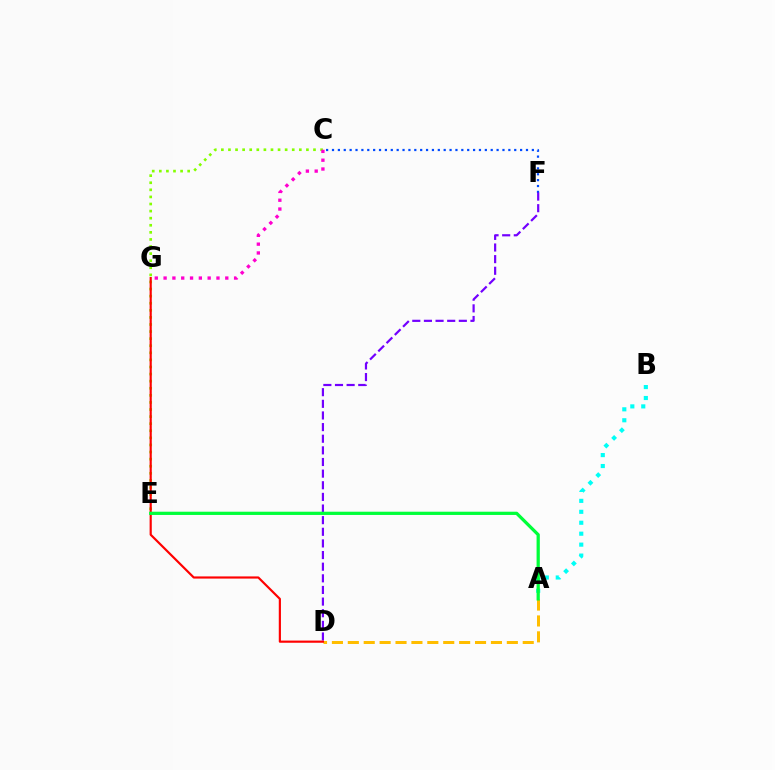{('A', 'D'): [{'color': '#ffbd00', 'line_style': 'dashed', 'thickness': 2.16}], ('C', 'F'): [{'color': '#004bff', 'line_style': 'dotted', 'thickness': 1.6}], ('A', 'B'): [{'color': '#00fff6', 'line_style': 'dotted', 'thickness': 2.97}], ('D', 'F'): [{'color': '#7200ff', 'line_style': 'dashed', 'thickness': 1.58}], ('C', 'E'): [{'color': '#84ff00', 'line_style': 'dotted', 'thickness': 1.93}], ('D', 'G'): [{'color': '#ff0000', 'line_style': 'solid', 'thickness': 1.56}], ('C', 'G'): [{'color': '#ff00cf', 'line_style': 'dotted', 'thickness': 2.39}], ('A', 'E'): [{'color': '#00ff39', 'line_style': 'solid', 'thickness': 2.33}]}